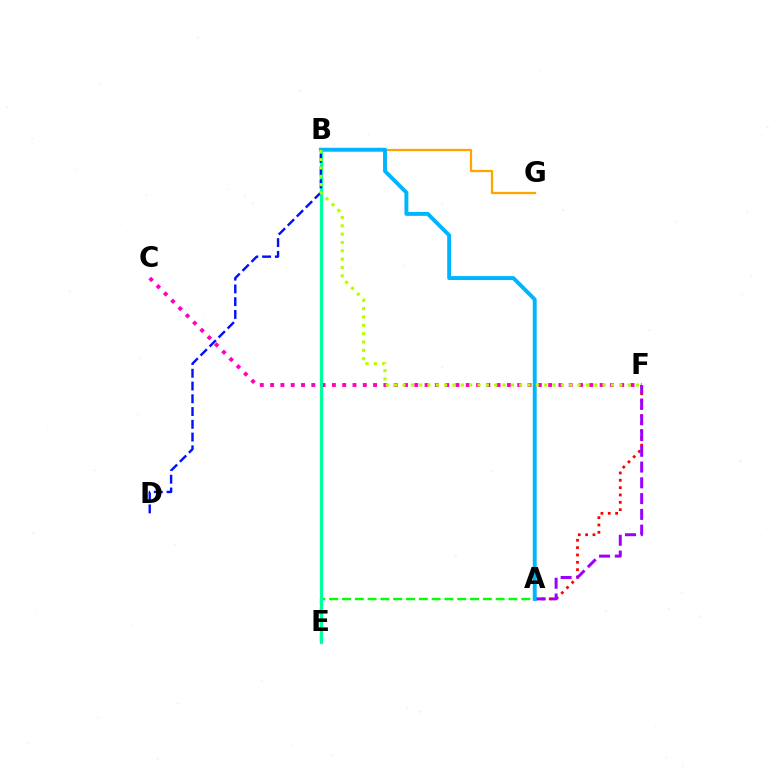{('A', 'F'): [{'color': '#ff0000', 'line_style': 'dotted', 'thickness': 1.99}, {'color': '#9b00ff', 'line_style': 'dashed', 'thickness': 2.14}], ('A', 'E'): [{'color': '#08ff00', 'line_style': 'dashed', 'thickness': 1.74}], ('C', 'F'): [{'color': '#ff00bd', 'line_style': 'dotted', 'thickness': 2.8}], ('B', 'E'): [{'color': '#00ff9d', 'line_style': 'solid', 'thickness': 2.27}], ('B', 'G'): [{'color': '#ffa500', 'line_style': 'solid', 'thickness': 1.63}], ('A', 'B'): [{'color': '#00b5ff', 'line_style': 'solid', 'thickness': 2.83}], ('B', 'D'): [{'color': '#0010ff', 'line_style': 'dashed', 'thickness': 1.73}], ('B', 'F'): [{'color': '#b3ff00', 'line_style': 'dotted', 'thickness': 2.27}]}